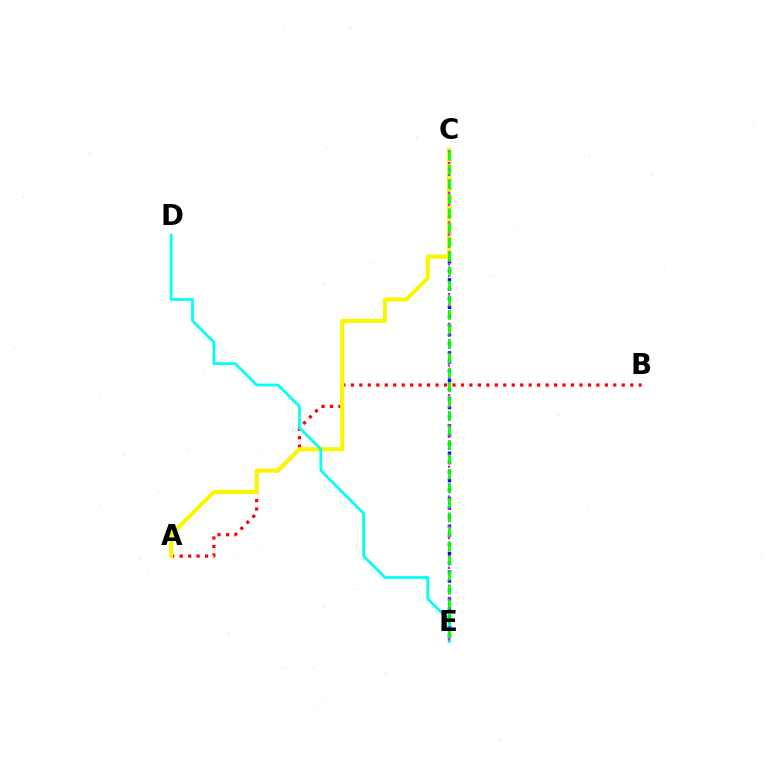{('C', 'E'): [{'color': '#0010ff', 'line_style': 'dotted', 'thickness': 2.48}, {'color': '#ee00ff', 'line_style': 'dotted', 'thickness': 1.62}, {'color': '#08ff00', 'line_style': 'dashed', 'thickness': 1.97}], ('A', 'B'): [{'color': '#ff0000', 'line_style': 'dotted', 'thickness': 2.3}], ('A', 'C'): [{'color': '#fcf500', 'line_style': 'solid', 'thickness': 2.9}], ('D', 'E'): [{'color': '#00fff6', 'line_style': 'solid', 'thickness': 1.98}]}